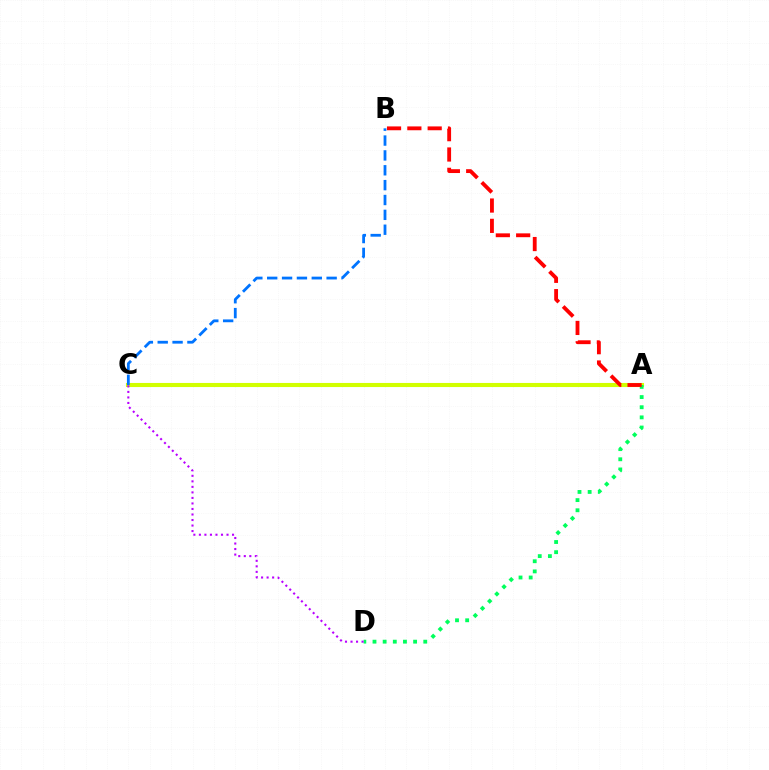{('A', 'C'): [{'color': '#d1ff00', 'line_style': 'solid', 'thickness': 2.95}], ('A', 'D'): [{'color': '#00ff5c', 'line_style': 'dotted', 'thickness': 2.76}], ('B', 'C'): [{'color': '#0074ff', 'line_style': 'dashed', 'thickness': 2.02}], ('A', 'B'): [{'color': '#ff0000', 'line_style': 'dashed', 'thickness': 2.76}], ('C', 'D'): [{'color': '#b900ff', 'line_style': 'dotted', 'thickness': 1.5}]}